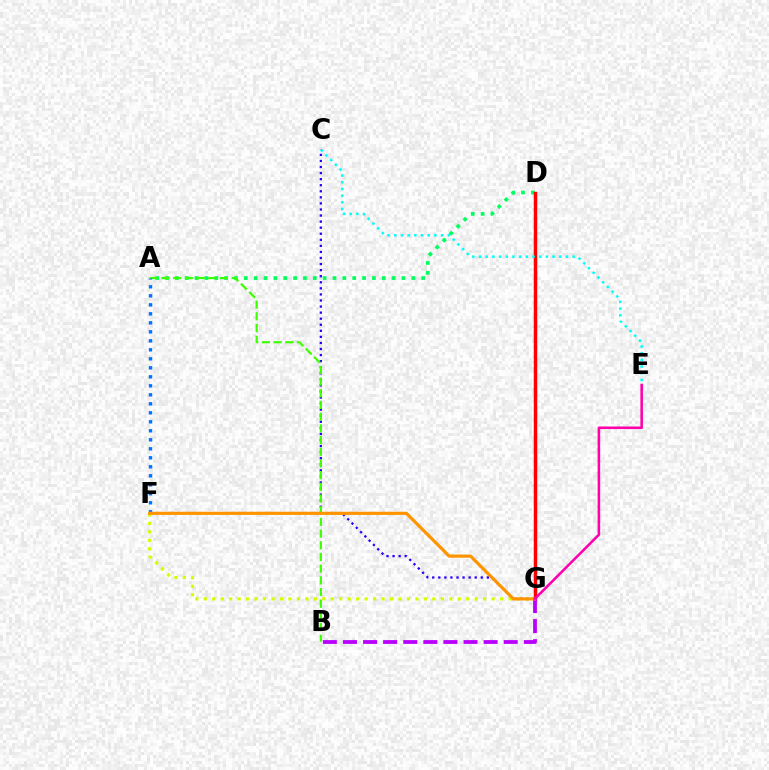{('A', 'D'): [{'color': '#00ff5c', 'line_style': 'dotted', 'thickness': 2.68}], ('F', 'G'): [{'color': '#d1ff00', 'line_style': 'dotted', 'thickness': 2.3}, {'color': '#ff9400', 'line_style': 'solid', 'thickness': 2.28}], ('D', 'G'): [{'color': '#ff0000', 'line_style': 'solid', 'thickness': 2.5}], ('B', 'G'): [{'color': '#b900ff', 'line_style': 'dashed', 'thickness': 2.73}], ('C', 'E'): [{'color': '#00fff6', 'line_style': 'dotted', 'thickness': 1.82}], ('C', 'G'): [{'color': '#2500ff', 'line_style': 'dotted', 'thickness': 1.65}], ('A', 'B'): [{'color': '#3dff00', 'line_style': 'dashed', 'thickness': 1.59}], ('A', 'F'): [{'color': '#0074ff', 'line_style': 'dotted', 'thickness': 2.44}], ('E', 'G'): [{'color': '#ff00ac', 'line_style': 'solid', 'thickness': 1.84}]}